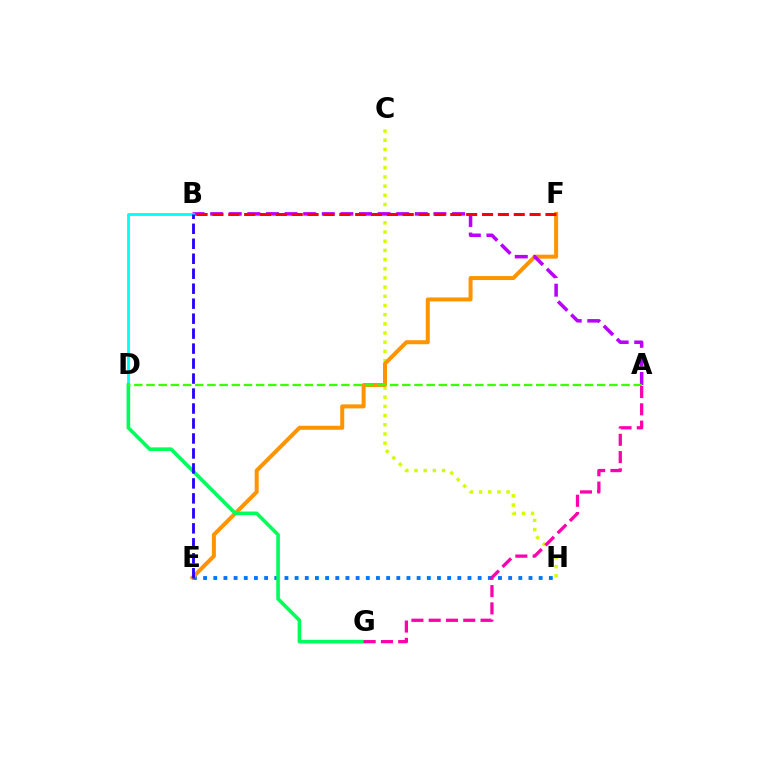{('E', 'H'): [{'color': '#0074ff', 'line_style': 'dotted', 'thickness': 2.76}], ('C', 'H'): [{'color': '#d1ff00', 'line_style': 'dotted', 'thickness': 2.49}], ('E', 'F'): [{'color': '#ff9400', 'line_style': 'solid', 'thickness': 2.88}], ('A', 'B'): [{'color': '#b900ff', 'line_style': 'dashed', 'thickness': 2.53}], ('B', 'D'): [{'color': '#00fff6', 'line_style': 'solid', 'thickness': 2.02}], ('D', 'G'): [{'color': '#00ff5c', 'line_style': 'solid', 'thickness': 2.61}], ('A', 'D'): [{'color': '#3dff00', 'line_style': 'dashed', 'thickness': 1.65}], ('B', 'E'): [{'color': '#2500ff', 'line_style': 'dashed', 'thickness': 2.03}], ('B', 'F'): [{'color': '#ff0000', 'line_style': 'dashed', 'thickness': 2.15}], ('A', 'G'): [{'color': '#ff00ac', 'line_style': 'dashed', 'thickness': 2.35}]}